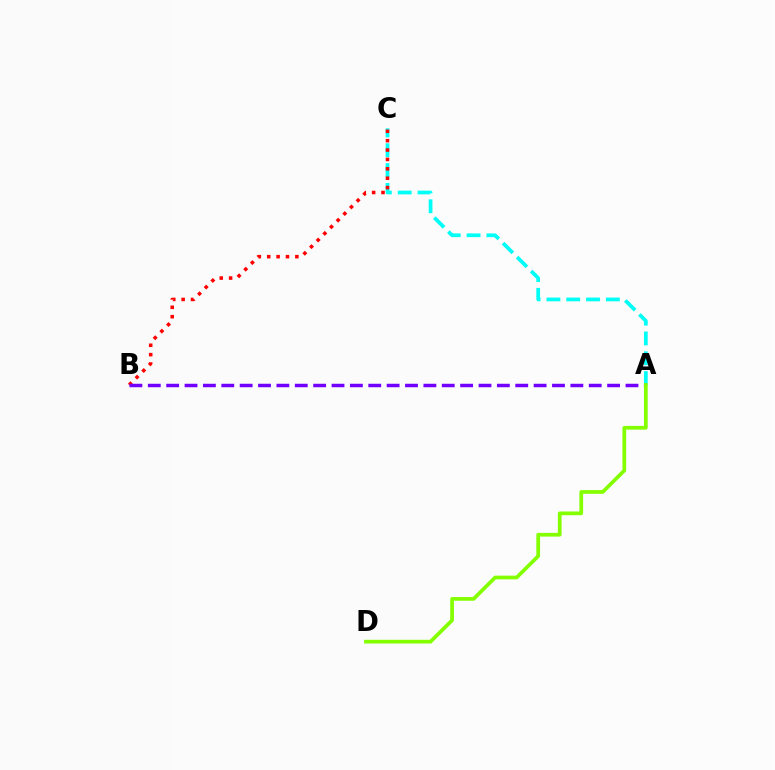{('A', 'C'): [{'color': '#00fff6', 'line_style': 'dashed', 'thickness': 2.69}], ('B', 'C'): [{'color': '#ff0000', 'line_style': 'dotted', 'thickness': 2.55}], ('A', 'B'): [{'color': '#7200ff', 'line_style': 'dashed', 'thickness': 2.5}], ('A', 'D'): [{'color': '#84ff00', 'line_style': 'solid', 'thickness': 2.68}]}